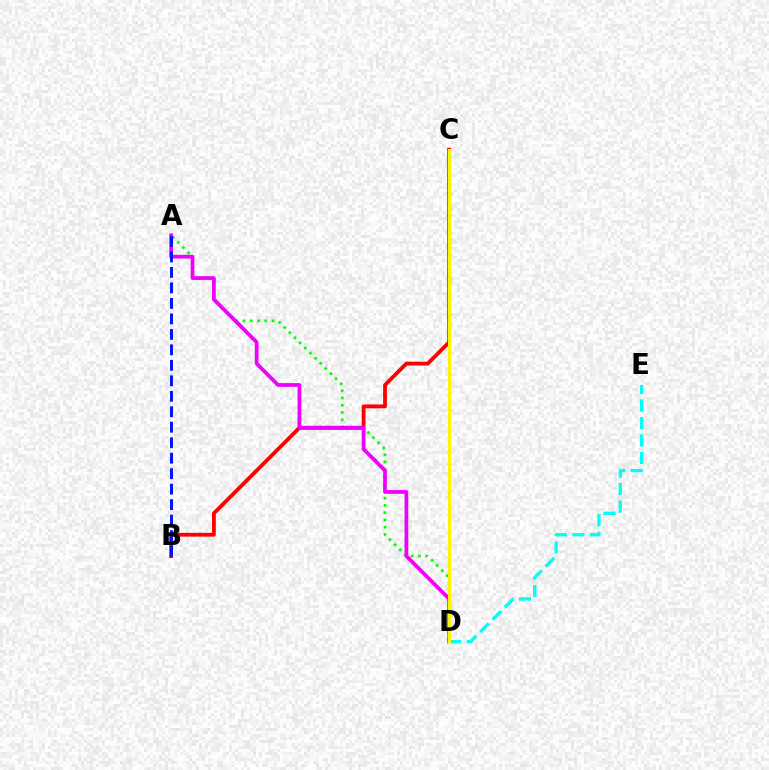{('B', 'C'): [{'color': '#ff0000', 'line_style': 'solid', 'thickness': 2.73}], ('D', 'E'): [{'color': '#00fff6', 'line_style': 'dashed', 'thickness': 2.38}], ('A', 'D'): [{'color': '#08ff00', 'line_style': 'dotted', 'thickness': 1.97}, {'color': '#ee00ff', 'line_style': 'solid', 'thickness': 2.7}], ('A', 'B'): [{'color': '#0010ff', 'line_style': 'dashed', 'thickness': 2.1}], ('C', 'D'): [{'color': '#fcf500', 'line_style': 'solid', 'thickness': 2.18}]}